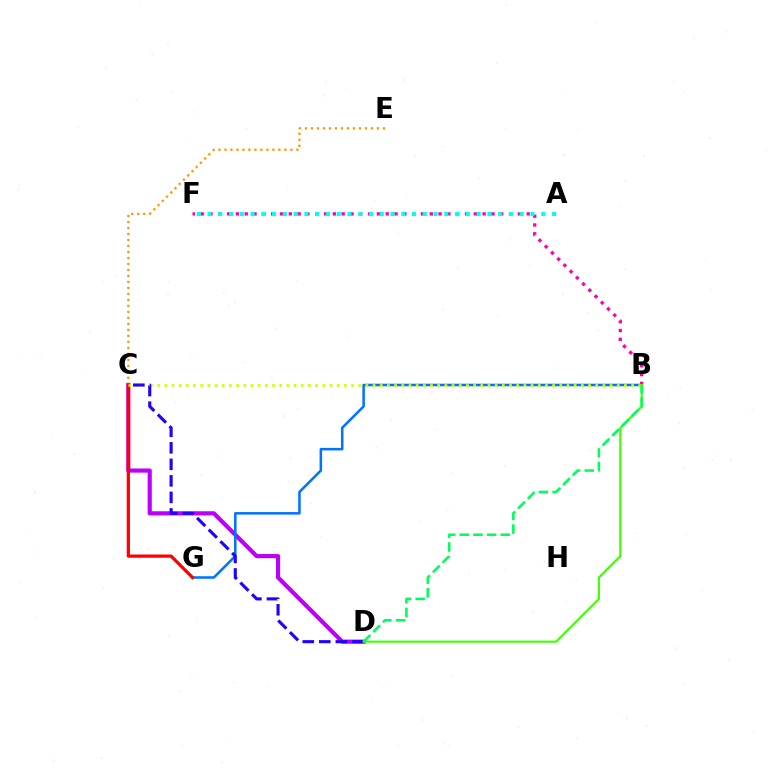{('C', 'D'): [{'color': '#b900ff', 'line_style': 'solid', 'thickness': 2.99}, {'color': '#2500ff', 'line_style': 'dashed', 'thickness': 2.24}], ('C', 'E'): [{'color': '#ff9400', 'line_style': 'dotted', 'thickness': 1.63}], ('B', 'G'): [{'color': '#0074ff', 'line_style': 'solid', 'thickness': 1.83}], ('C', 'G'): [{'color': '#ff0000', 'line_style': 'solid', 'thickness': 2.34}], ('B', 'F'): [{'color': '#ff00ac', 'line_style': 'dotted', 'thickness': 2.39}], ('B', 'C'): [{'color': '#d1ff00', 'line_style': 'dotted', 'thickness': 1.95}], ('A', 'F'): [{'color': '#00fff6', 'line_style': 'dotted', 'thickness': 2.92}], ('B', 'D'): [{'color': '#3dff00', 'line_style': 'solid', 'thickness': 1.51}, {'color': '#00ff5c', 'line_style': 'dashed', 'thickness': 1.86}]}